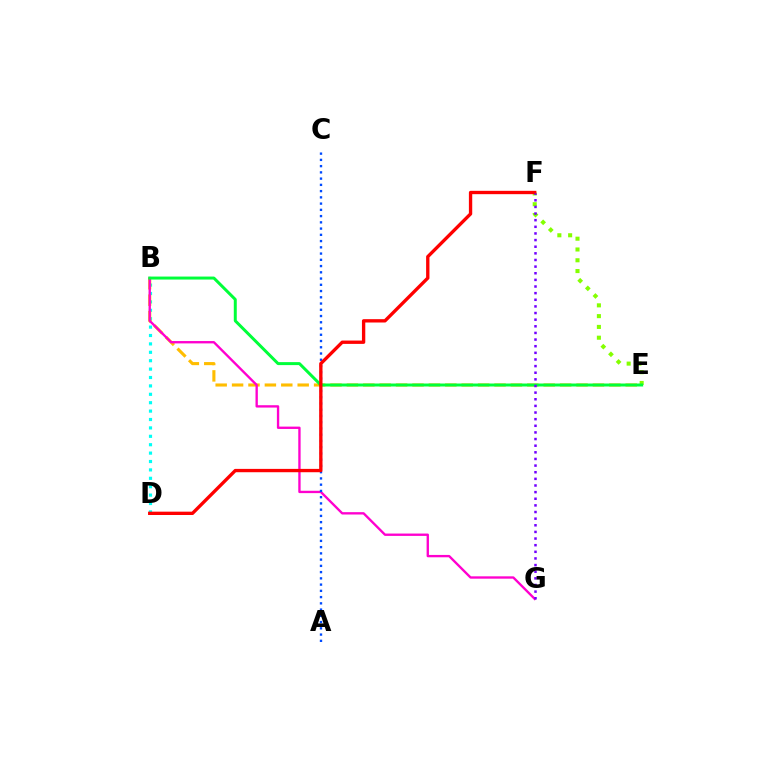{('E', 'F'): [{'color': '#84ff00', 'line_style': 'dotted', 'thickness': 2.93}], ('B', 'D'): [{'color': '#00fff6', 'line_style': 'dotted', 'thickness': 2.28}], ('B', 'E'): [{'color': '#ffbd00', 'line_style': 'dashed', 'thickness': 2.23}, {'color': '#00ff39', 'line_style': 'solid', 'thickness': 2.15}], ('B', 'G'): [{'color': '#ff00cf', 'line_style': 'solid', 'thickness': 1.69}], ('A', 'C'): [{'color': '#004bff', 'line_style': 'dotted', 'thickness': 1.7}], ('D', 'F'): [{'color': '#ff0000', 'line_style': 'solid', 'thickness': 2.41}], ('F', 'G'): [{'color': '#7200ff', 'line_style': 'dotted', 'thickness': 1.8}]}